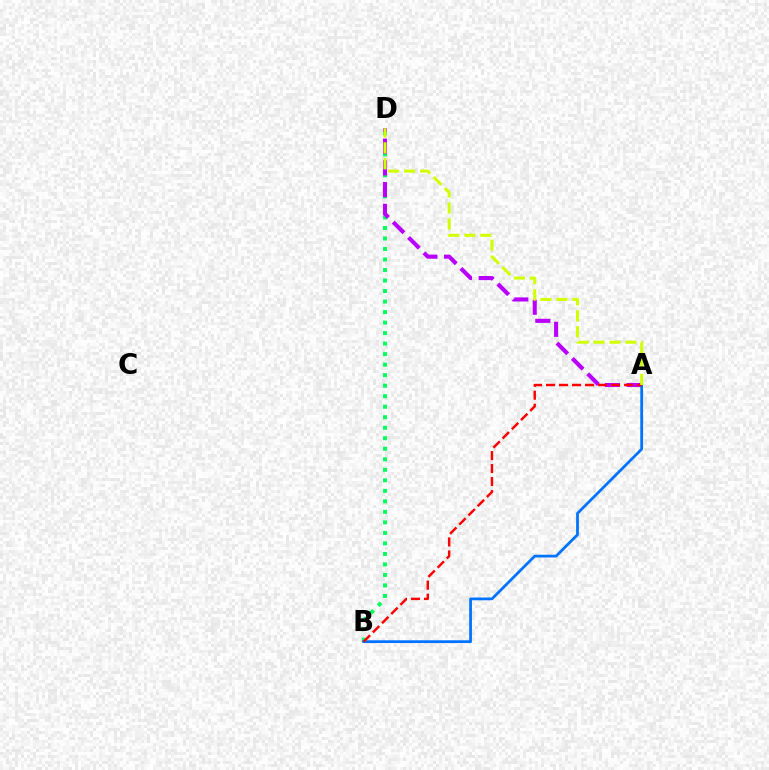{('B', 'D'): [{'color': '#00ff5c', 'line_style': 'dotted', 'thickness': 2.86}], ('A', 'D'): [{'color': '#b900ff', 'line_style': 'dashed', 'thickness': 2.95}, {'color': '#d1ff00', 'line_style': 'dashed', 'thickness': 2.17}], ('A', 'B'): [{'color': '#0074ff', 'line_style': 'solid', 'thickness': 2.0}, {'color': '#ff0000', 'line_style': 'dashed', 'thickness': 1.77}]}